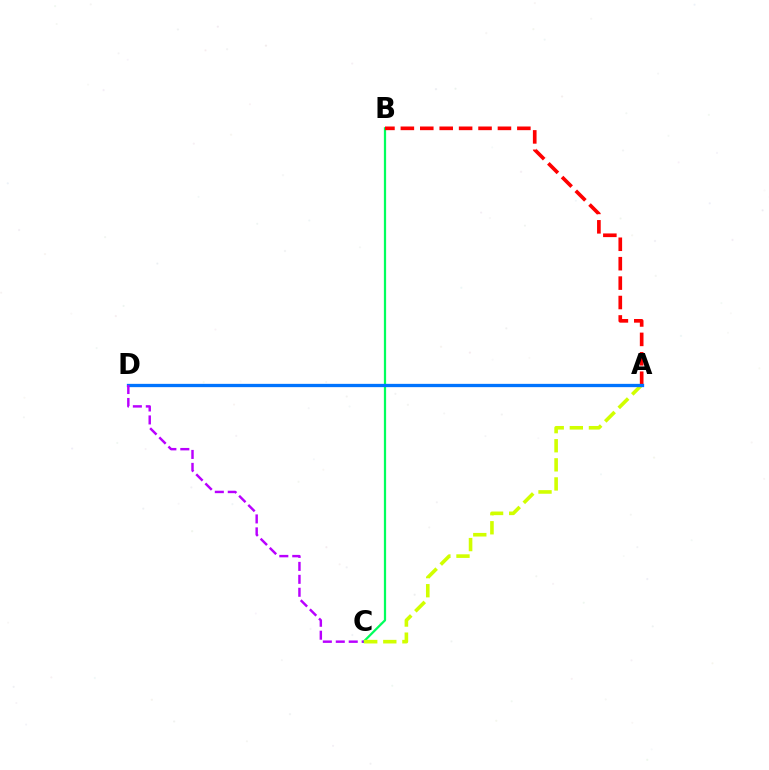{('B', 'C'): [{'color': '#00ff5c', 'line_style': 'solid', 'thickness': 1.61}], ('A', 'C'): [{'color': '#d1ff00', 'line_style': 'dashed', 'thickness': 2.59}], ('A', 'B'): [{'color': '#ff0000', 'line_style': 'dashed', 'thickness': 2.64}], ('A', 'D'): [{'color': '#0074ff', 'line_style': 'solid', 'thickness': 2.37}], ('C', 'D'): [{'color': '#b900ff', 'line_style': 'dashed', 'thickness': 1.76}]}